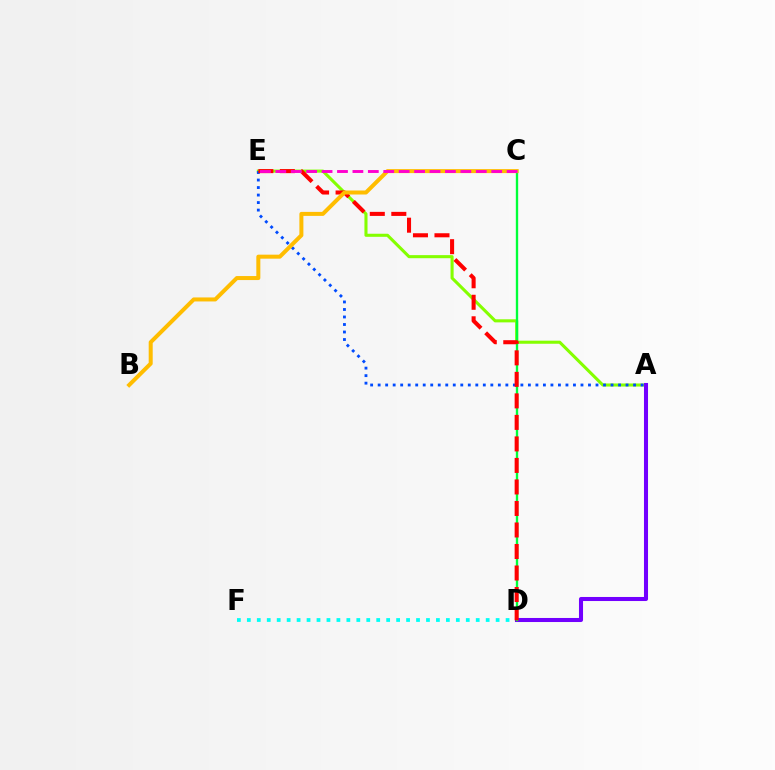{('A', 'E'): [{'color': '#84ff00', 'line_style': 'solid', 'thickness': 2.21}, {'color': '#004bff', 'line_style': 'dotted', 'thickness': 2.04}], ('D', 'F'): [{'color': '#00fff6', 'line_style': 'dotted', 'thickness': 2.7}], ('A', 'D'): [{'color': '#7200ff', 'line_style': 'solid', 'thickness': 2.92}], ('C', 'D'): [{'color': '#00ff39', 'line_style': 'solid', 'thickness': 1.7}], ('D', 'E'): [{'color': '#ff0000', 'line_style': 'dashed', 'thickness': 2.92}], ('B', 'C'): [{'color': '#ffbd00', 'line_style': 'solid', 'thickness': 2.89}], ('C', 'E'): [{'color': '#ff00cf', 'line_style': 'dashed', 'thickness': 2.09}]}